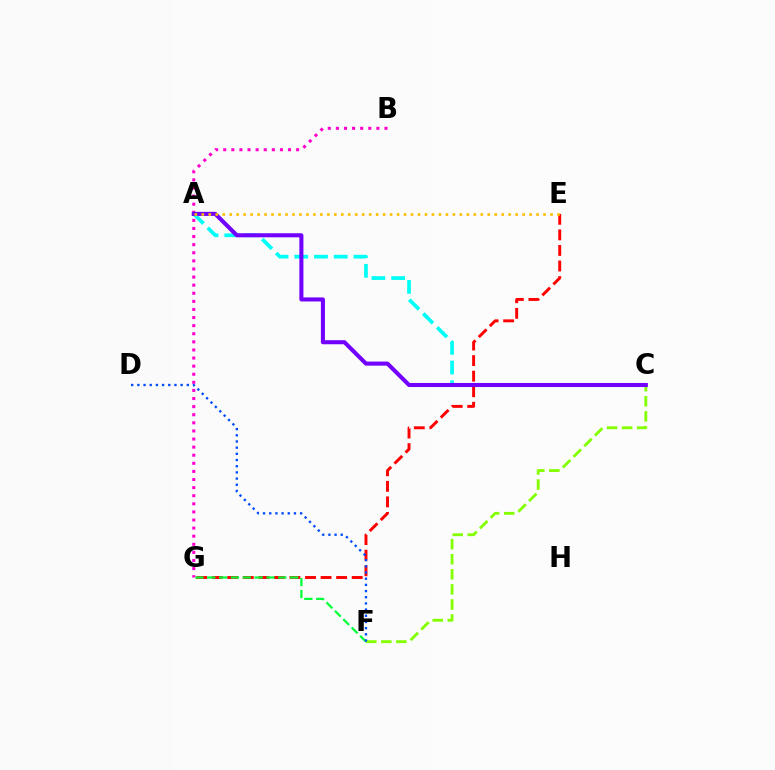{('A', 'C'): [{'color': '#00fff6', 'line_style': 'dashed', 'thickness': 2.68}, {'color': '#7200ff', 'line_style': 'solid', 'thickness': 2.93}], ('C', 'F'): [{'color': '#84ff00', 'line_style': 'dashed', 'thickness': 2.05}], ('E', 'G'): [{'color': '#ff0000', 'line_style': 'dashed', 'thickness': 2.11}], ('F', 'G'): [{'color': '#00ff39', 'line_style': 'dashed', 'thickness': 1.61}], ('B', 'G'): [{'color': '#ff00cf', 'line_style': 'dotted', 'thickness': 2.2}], ('D', 'F'): [{'color': '#004bff', 'line_style': 'dotted', 'thickness': 1.68}], ('A', 'E'): [{'color': '#ffbd00', 'line_style': 'dotted', 'thickness': 1.9}]}